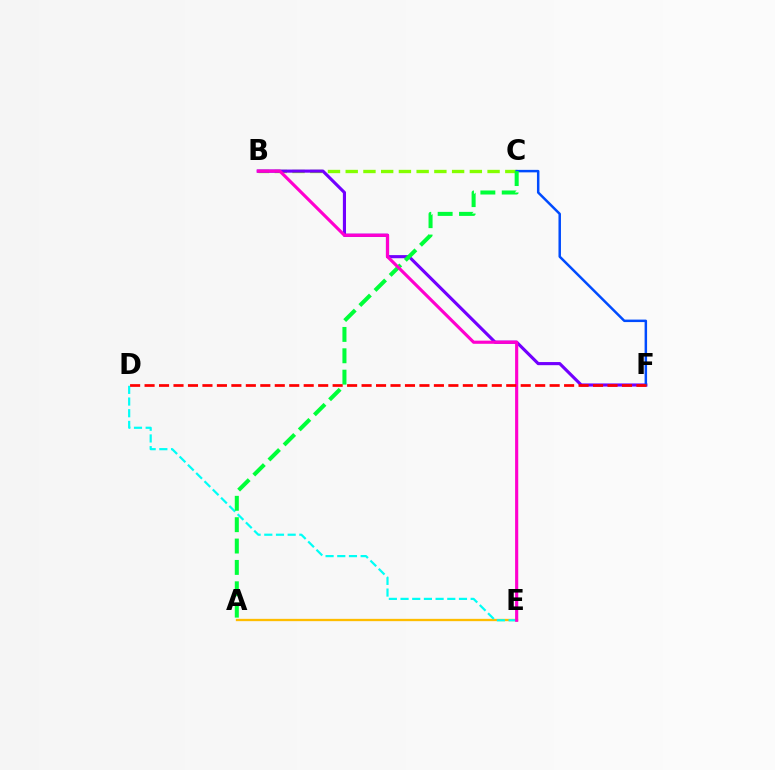{('B', 'C'): [{'color': '#84ff00', 'line_style': 'dashed', 'thickness': 2.41}], ('A', 'E'): [{'color': '#ffbd00', 'line_style': 'solid', 'thickness': 1.67}], ('B', 'F'): [{'color': '#7200ff', 'line_style': 'solid', 'thickness': 2.25}], ('C', 'F'): [{'color': '#004bff', 'line_style': 'solid', 'thickness': 1.79}], ('D', 'E'): [{'color': '#00fff6', 'line_style': 'dashed', 'thickness': 1.59}], ('A', 'C'): [{'color': '#00ff39', 'line_style': 'dashed', 'thickness': 2.9}], ('B', 'E'): [{'color': '#ff00cf', 'line_style': 'solid', 'thickness': 2.26}], ('D', 'F'): [{'color': '#ff0000', 'line_style': 'dashed', 'thickness': 1.97}]}